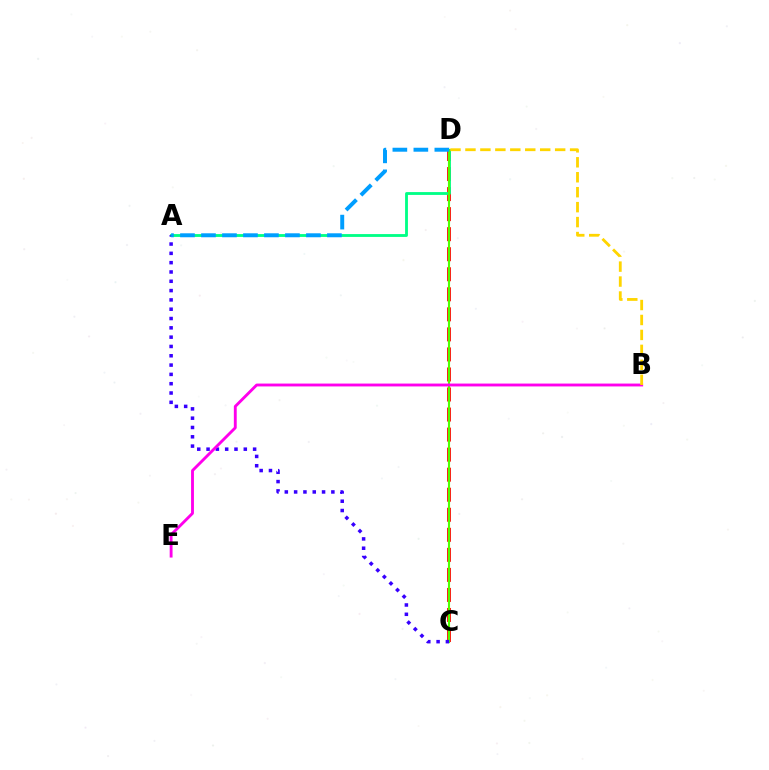{('C', 'D'): [{'color': '#ff0000', 'line_style': 'dashed', 'thickness': 2.72}, {'color': '#4fff00', 'line_style': 'solid', 'thickness': 1.52}], ('A', 'D'): [{'color': '#00ff86', 'line_style': 'solid', 'thickness': 2.04}, {'color': '#009eff', 'line_style': 'dashed', 'thickness': 2.85}], ('A', 'C'): [{'color': '#3700ff', 'line_style': 'dotted', 'thickness': 2.53}], ('B', 'E'): [{'color': '#ff00ed', 'line_style': 'solid', 'thickness': 2.07}], ('B', 'D'): [{'color': '#ffd500', 'line_style': 'dashed', 'thickness': 2.03}]}